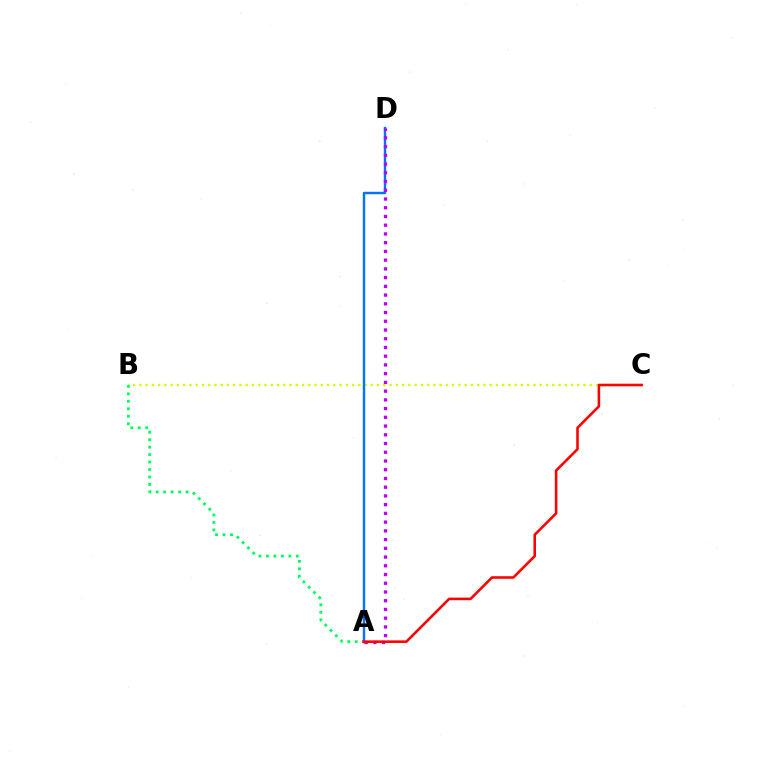{('B', 'C'): [{'color': '#d1ff00', 'line_style': 'dotted', 'thickness': 1.7}], ('A', 'B'): [{'color': '#00ff5c', 'line_style': 'dotted', 'thickness': 2.03}], ('A', 'D'): [{'color': '#0074ff', 'line_style': 'solid', 'thickness': 1.74}, {'color': '#b900ff', 'line_style': 'dotted', 'thickness': 2.37}], ('A', 'C'): [{'color': '#ff0000', 'line_style': 'solid', 'thickness': 1.85}]}